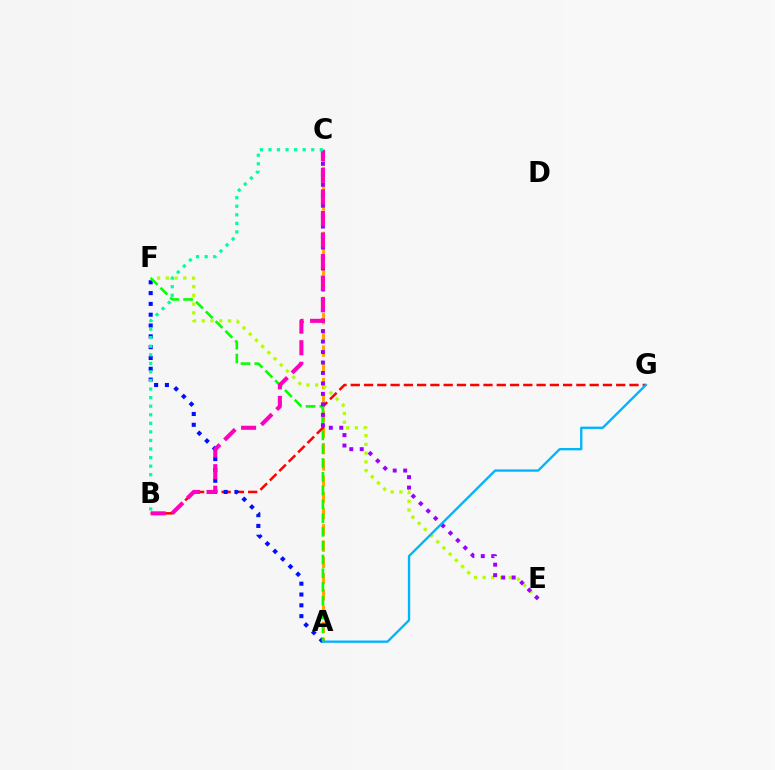{('A', 'C'): [{'color': '#ffa500', 'line_style': 'dashed', 'thickness': 2.21}], ('B', 'G'): [{'color': '#ff0000', 'line_style': 'dashed', 'thickness': 1.8}], ('A', 'F'): [{'color': '#0010ff', 'line_style': 'dotted', 'thickness': 2.94}, {'color': '#08ff00', 'line_style': 'dashed', 'thickness': 1.87}], ('E', 'F'): [{'color': '#b3ff00', 'line_style': 'dotted', 'thickness': 2.37}], ('C', 'E'): [{'color': '#9b00ff', 'line_style': 'dotted', 'thickness': 2.84}], ('B', 'C'): [{'color': '#ff00bd', 'line_style': 'dashed', 'thickness': 2.93}, {'color': '#00ff9d', 'line_style': 'dotted', 'thickness': 2.33}], ('A', 'G'): [{'color': '#00b5ff', 'line_style': 'solid', 'thickness': 1.68}]}